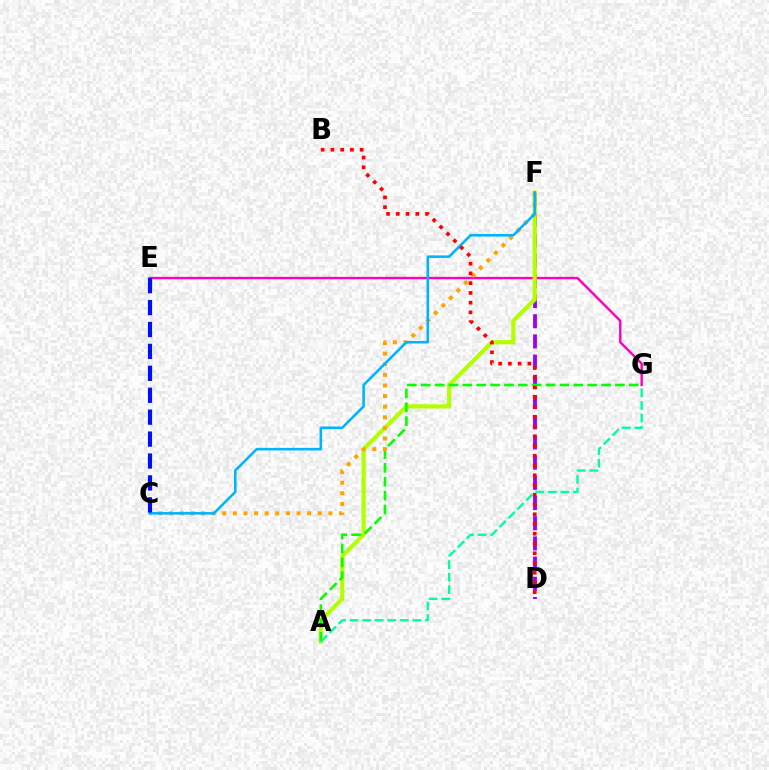{('E', 'G'): [{'color': '#ff00bd', 'line_style': 'solid', 'thickness': 1.74}], ('D', 'F'): [{'color': '#9b00ff', 'line_style': 'dashed', 'thickness': 2.74}], ('A', 'F'): [{'color': '#b3ff00', 'line_style': 'solid', 'thickness': 2.98}], ('A', 'G'): [{'color': '#08ff00', 'line_style': 'dashed', 'thickness': 1.88}, {'color': '#00ff9d', 'line_style': 'dashed', 'thickness': 1.71}], ('C', 'F'): [{'color': '#ffa500', 'line_style': 'dotted', 'thickness': 2.89}, {'color': '#00b5ff', 'line_style': 'solid', 'thickness': 1.86}], ('B', 'D'): [{'color': '#ff0000', 'line_style': 'dotted', 'thickness': 2.65}], ('C', 'E'): [{'color': '#0010ff', 'line_style': 'dashed', 'thickness': 2.98}]}